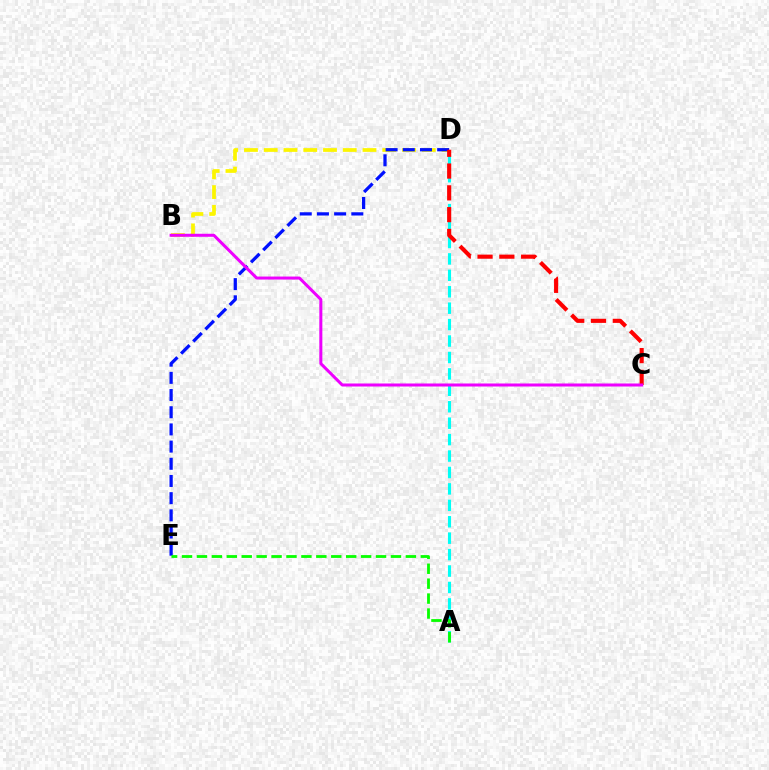{('A', 'D'): [{'color': '#00fff6', 'line_style': 'dashed', 'thickness': 2.23}], ('B', 'D'): [{'color': '#fcf500', 'line_style': 'dashed', 'thickness': 2.68}], ('D', 'E'): [{'color': '#0010ff', 'line_style': 'dashed', 'thickness': 2.33}], ('C', 'D'): [{'color': '#ff0000', 'line_style': 'dashed', 'thickness': 2.96}], ('A', 'E'): [{'color': '#08ff00', 'line_style': 'dashed', 'thickness': 2.03}], ('B', 'C'): [{'color': '#ee00ff', 'line_style': 'solid', 'thickness': 2.17}]}